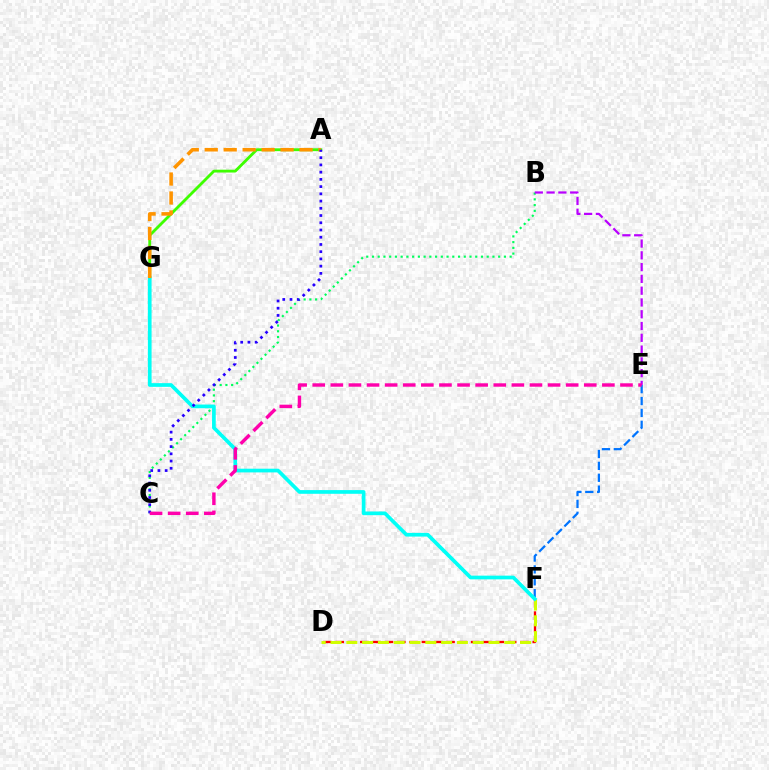{('D', 'F'): [{'color': '#ff0000', 'line_style': 'dashed', 'thickness': 1.67}, {'color': '#d1ff00', 'line_style': 'dashed', 'thickness': 2.15}], ('B', 'C'): [{'color': '#00ff5c', 'line_style': 'dotted', 'thickness': 1.56}], ('E', 'F'): [{'color': '#0074ff', 'line_style': 'dashed', 'thickness': 1.61}], ('A', 'G'): [{'color': '#3dff00', 'line_style': 'solid', 'thickness': 2.04}, {'color': '#ff9400', 'line_style': 'dashed', 'thickness': 2.58}], ('F', 'G'): [{'color': '#00fff6', 'line_style': 'solid', 'thickness': 2.66}], ('B', 'E'): [{'color': '#b900ff', 'line_style': 'dashed', 'thickness': 1.6}], ('A', 'C'): [{'color': '#2500ff', 'line_style': 'dotted', 'thickness': 1.96}], ('C', 'E'): [{'color': '#ff00ac', 'line_style': 'dashed', 'thickness': 2.46}]}